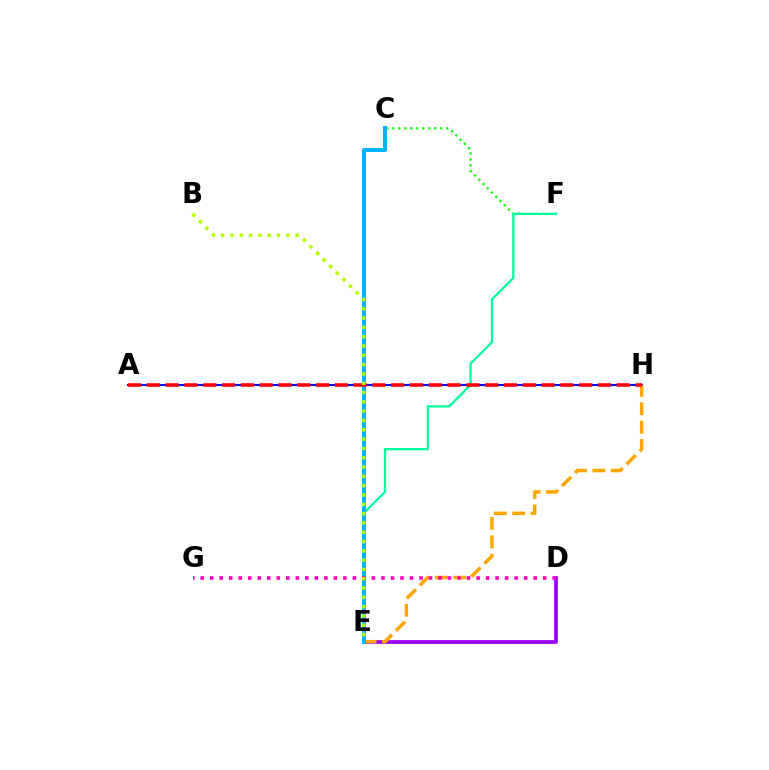{('A', 'H'): [{'color': '#0010ff', 'line_style': 'solid', 'thickness': 1.5}, {'color': '#ff0000', 'line_style': 'dashed', 'thickness': 2.55}], ('C', 'F'): [{'color': '#08ff00', 'line_style': 'dotted', 'thickness': 1.63}], ('E', 'F'): [{'color': '#00ff9d', 'line_style': 'solid', 'thickness': 1.64}], ('D', 'E'): [{'color': '#9b00ff', 'line_style': 'solid', 'thickness': 2.69}], ('E', 'H'): [{'color': '#ffa500', 'line_style': 'dashed', 'thickness': 2.5}], ('C', 'E'): [{'color': '#00b5ff', 'line_style': 'solid', 'thickness': 2.87}], ('D', 'G'): [{'color': '#ff00bd', 'line_style': 'dotted', 'thickness': 2.59}], ('B', 'E'): [{'color': '#b3ff00', 'line_style': 'dotted', 'thickness': 2.53}]}